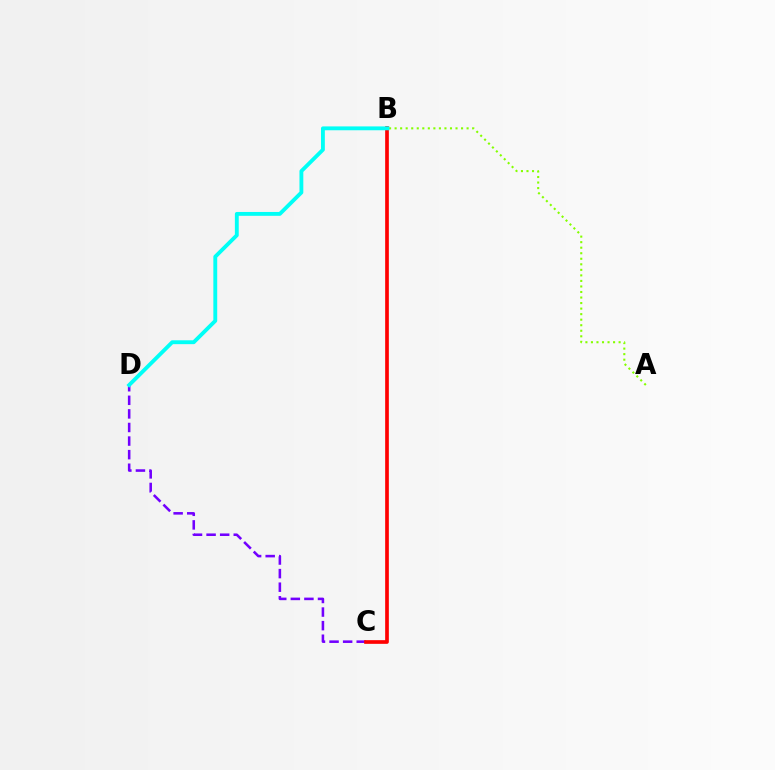{('A', 'B'): [{'color': '#84ff00', 'line_style': 'dotted', 'thickness': 1.5}], ('C', 'D'): [{'color': '#7200ff', 'line_style': 'dashed', 'thickness': 1.85}], ('B', 'C'): [{'color': '#ff0000', 'line_style': 'solid', 'thickness': 2.65}], ('B', 'D'): [{'color': '#00fff6', 'line_style': 'solid', 'thickness': 2.78}]}